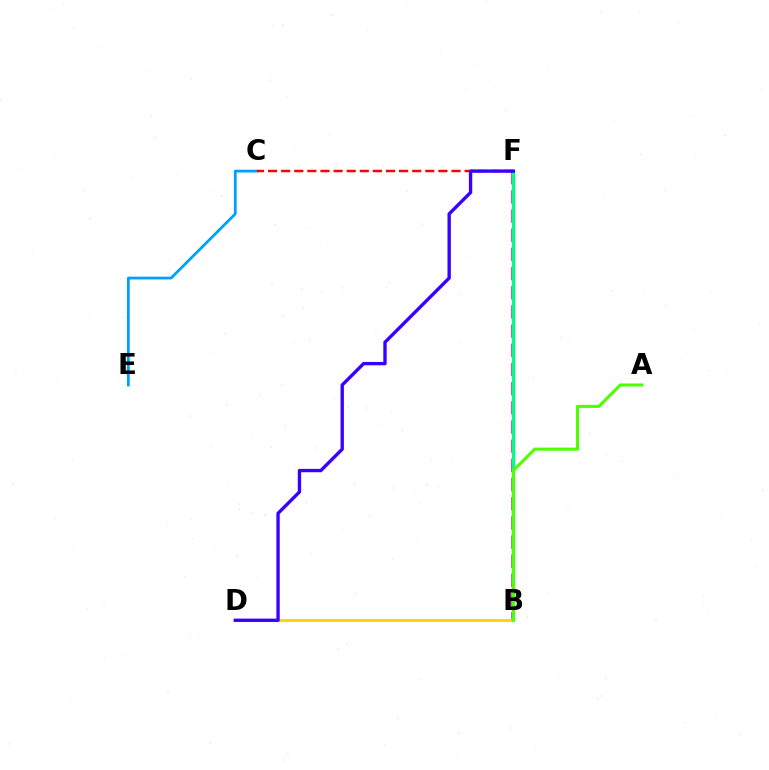{('C', 'E'): [{'color': '#009eff', 'line_style': 'solid', 'thickness': 1.99}], ('B', 'F'): [{'color': '#ff00ed', 'line_style': 'dashed', 'thickness': 2.61}, {'color': '#00ff86', 'line_style': 'solid', 'thickness': 2.37}], ('C', 'F'): [{'color': '#ff0000', 'line_style': 'dashed', 'thickness': 1.78}], ('B', 'D'): [{'color': '#ffd500', 'line_style': 'solid', 'thickness': 2.14}], ('D', 'F'): [{'color': '#3700ff', 'line_style': 'solid', 'thickness': 2.41}], ('A', 'B'): [{'color': '#4fff00', 'line_style': 'solid', 'thickness': 2.21}]}